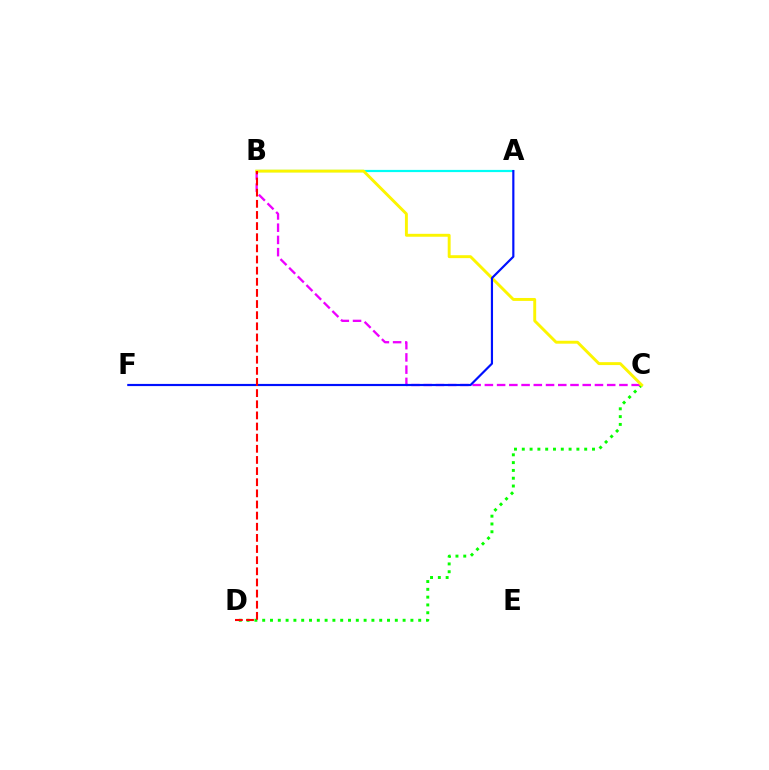{('C', 'D'): [{'color': '#08ff00', 'line_style': 'dotted', 'thickness': 2.12}], ('B', 'C'): [{'color': '#ee00ff', 'line_style': 'dashed', 'thickness': 1.66}, {'color': '#fcf500', 'line_style': 'solid', 'thickness': 2.1}], ('A', 'B'): [{'color': '#00fff6', 'line_style': 'solid', 'thickness': 1.59}], ('A', 'F'): [{'color': '#0010ff', 'line_style': 'solid', 'thickness': 1.56}], ('B', 'D'): [{'color': '#ff0000', 'line_style': 'dashed', 'thickness': 1.51}]}